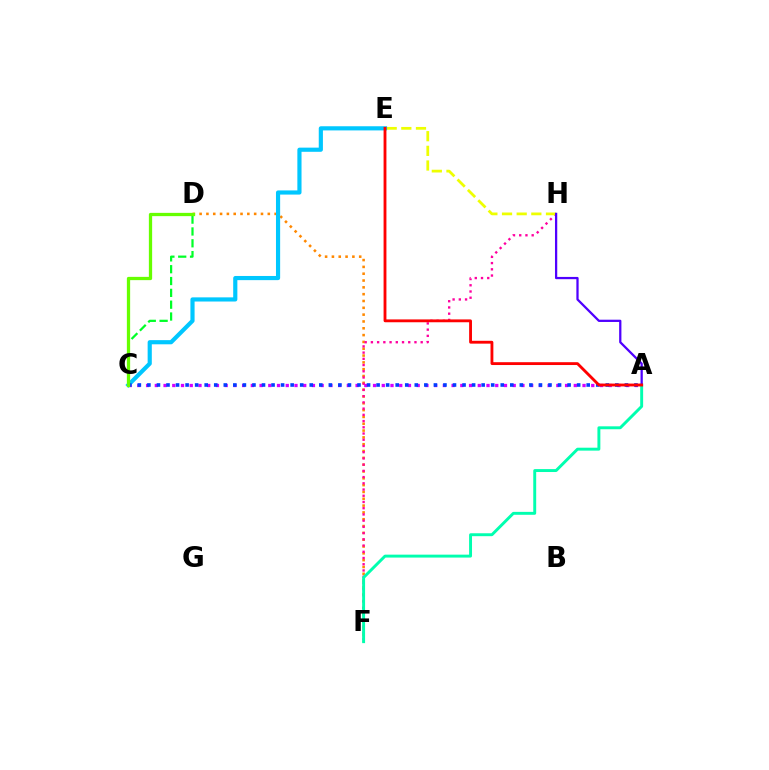{('C', 'D'): [{'color': '#00ff27', 'line_style': 'dashed', 'thickness': 1.61}, {'color': '#66ff00', 'line_style': 'solid', 'thickness': 2.36}], ('A', 'C'): [{'color': '#d600ff', 'line_style': 'dotted', 'thickness': 2.37}, {'color': '#003fff', 'line_style': 'dotted', 'thickness': 2.59}], ('D', 'F'): [{'color': '#ff8800', 'line_style': 'dotted', 'thickness': 1.85}], ('F', 'H'): [{'color': '#ff00a0', 'line_style': 'dotted', 'thickness': 1.69}], ('A', 'F'): [{'color': '#00ffaf', 'line_style': 'solid', 'thickness': 2.1}], ('E', 'H'): [{'color': '#eeff00', 'line_style': 'dashed', 'thickness': 1.99}], ('A', 'H'): [{'color': '#4f00ff', 'line_style': 'solid', 'thickness': 1.63}], ('C', 'E'): [{'color': '#00c7ff', 'line_style': 'solid', 'thickness': 3.0}], ('A', 'E'): [{'color': '#ff0000', 'line_style': 'solid', 'thickness': 2.05}]}